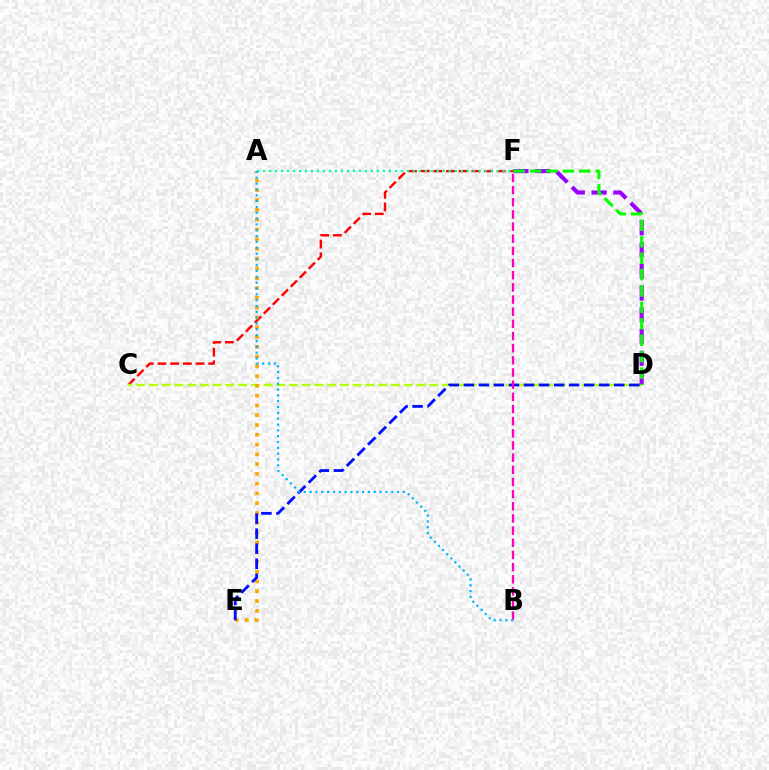{('C', 'F'): [{'color': '#ff0000', 'line_style': 'dashed', 'thickness': 1.72}], ('C', 'D'): [{'color': '#b3ff00', 'line_style': 'dashed', 'thickness': 1.73}], ('A', 'E'): [{'color': '#ffa500', 'line_style': 'dotted', 'thickness': 2.66}], ('A', 'F'): [{'color': '#00ff9d', 'line_style': 'dotted', 'thickness': 1.63}], ('D', 'F'): [{'color': '#9b00ff', 'line_style': 'dashed', 'thickness': 2.96}, {'color': '#08ff00', 'line_style': 'dashed', 'thickness': 2.23}], ('D', 'E'): [{'color': '#0010ff', 'line_style': 'dashed', 'thickness': 2.04}], ('B', 'F'): [{'color': '#ff00bd', 'line_style': 'dashed', 'thickness': 1.65}], ('A', 'B'): [{'color': '#00b5ff', 'line_style': 'dotted', 'thickness': 1.58}]}